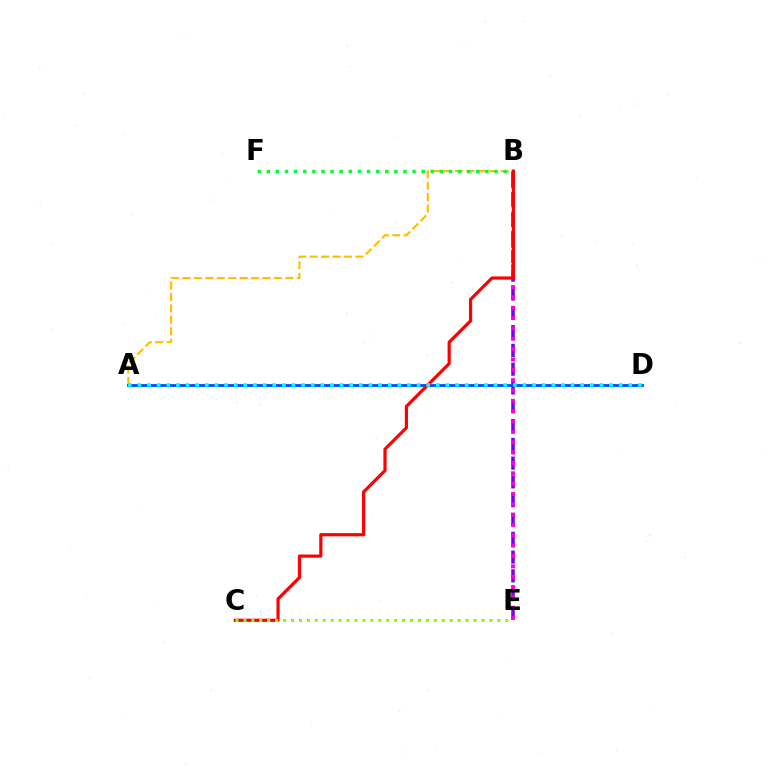{('B', 'E'): [{'color': '#7200ff', 'line_style': 'dashed', 'thickness': 2.55}, {'color': '#ff00cf', 'line_style': 'dotted', 'thickness': 2.81}], ('A', 'B'): [{'color': '#ffbd00', 'line_style': 'dashed', 'thickness': 1.55}], ('A', 'D'): [{'color': '#004bff', 'line_style': 'solid', 'thickness': 2.01}, {'color': '#00fff6', 'line_style': 'dotted', 'thickness': 2.61}], ('B', 'F'): [{'color': '#00ff39', 'line_style': 'dotted', 'thickness': 2.47}], ('B', 'C'): [{'color': '#ff0000', 'line_style': 'solid', 'thickness': 2.29}], ('C', 'E'): [{'color': '#84ff00', 'line_style': 'dotted', 'thickness': 2.16}]}